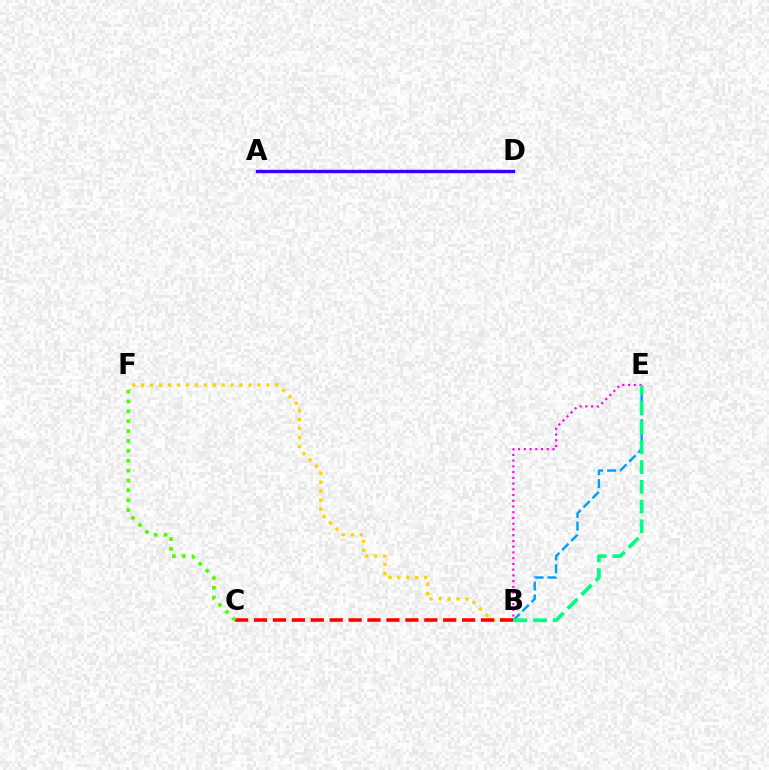{('B', 'F'): [{'color': '#ffd500', 'line_style': 'dotted', 'thickness': 2.43}], ('B', 'E'): [{'color': '#ff00ed', 'line_style': 'dotted', 'thickness': 1.56}, {'color': '#009eff', 'line_style': 'dashed', 'thickness': 1.75}, {'color': '#00ff86', 'line_style': 'dashed', 'thickness': 2.68}], ('B', 'C'): [{'color': '#ff0000', 'line_style': 'dashed', 'thickness': 2.57}], ('A', 'D'): [{'color': '#3700ff', 'line_style': 'solid', 'thickness': 2.43}], ('C', 'F'): [{'color': '#4fff00', 'line_style': 'dotted', 'thickness': 2.68}]}